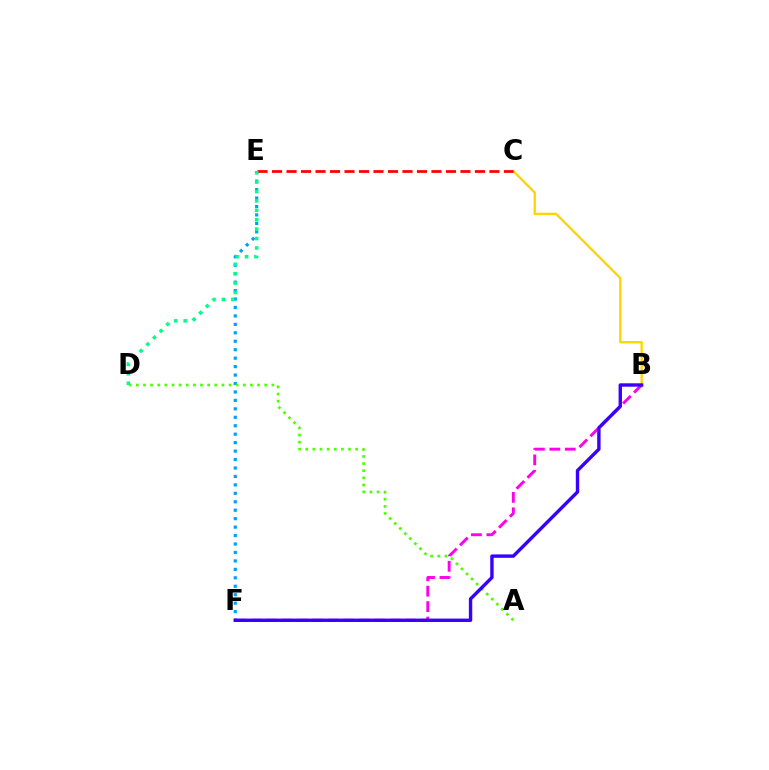{('E', 'F'): [{'color': '#009eff', 'line_style': 'dotted', 'thickness': 2.3}], ('B', 'F'): [{'color': '#ff00ed', 'line_style': 'dashed', 'thickness': 2.1}, {'color': '#3700ff', 'line_style': 'solid', 'thickness': 2.44}], ('B', 'C'): [{'color': '#ffd500', 'line_style': 'solid', 'thickness': 1.7}], ('A', 'D'): [{'color': '#4fff00', 'line_style': 'dotted', 'thickness': 1.94}], ('C', 'E'): [{'color': '#ff0000', 'line_style': 'dashed', 'thickness': 1.97}], ('D', 'E'): [{'color': '#00ff86', 'line_style': 'dotted', 'thickness': 2.56}]}